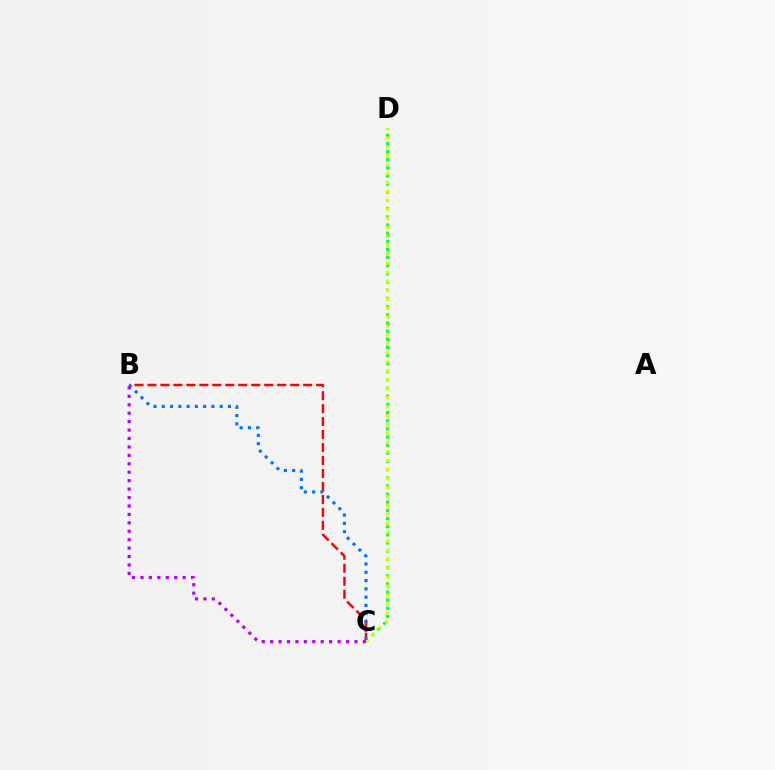{('B', 'C'): [{'color': '#ff0000', 'line_style': 'dashed', 'thickness': 1.76}, {'color': '#0074ff', 'line_style': 'dotted', 'thickness': 2.25}, {'color': '#b900ff', 'line_style': 'dotted', 'thickness': 2.29}], ('C', 'D'): [{'color': '#00ff5c', 'line_style': 'dotted', 'thickness': 2.22}, {'color': '#d1ff00', 'line_style': 'dotted', 'thickness': 2.44}]}